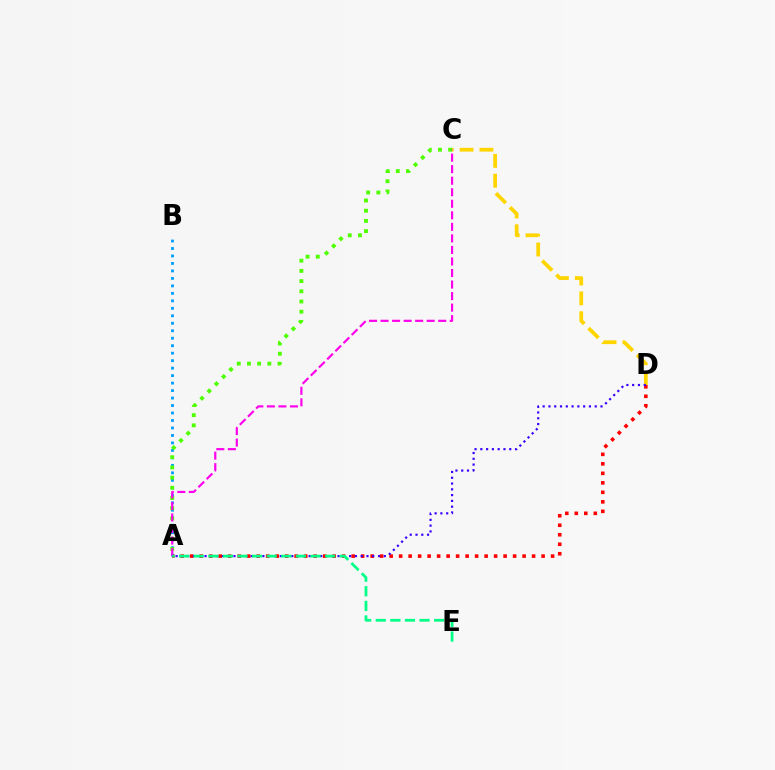{('A', 'B'): [{'color': '#009eff', 'line_style': 'dotted', 'thickness': 2.03}], ('C', 'D'): [{'color': '#ffd500', 'line_style': 'dashed', 'thickness': 2.7}], ('A', 'C'): [{'color': '#4fff00', 'line_style': 'dotted', 'thickness': 2.77}, {'color': '#ff00ed', 'line_style': 'dashed', 'thickness': 1.57}], ('A', 'D'): [{'color': '#ff0000', 'line_style': 'dotted', 'thickness': 2.58}, {'color': '#3700ff', 'line_style': 'dotted', 'thickness': 1.57}], ('A', 'E'): [{'color': '#00ff86', 'line_style': 'dashed', 'thickness': 1.98}]}